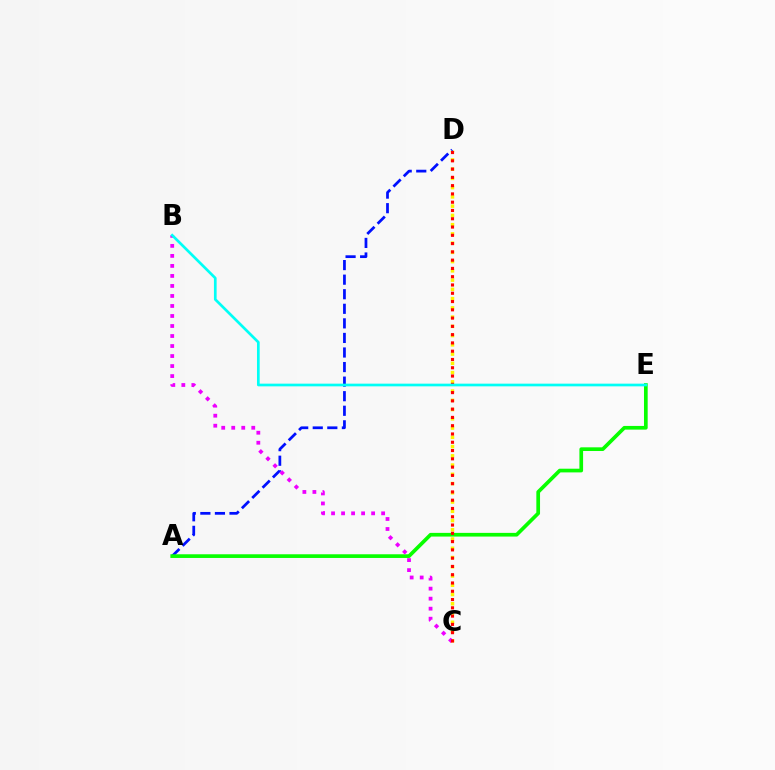{('C', 'D'): [{'color': '#fcf500', 'line_style': 'dotted', 'thickness': 2.51}, {'color': '#ff0000', 'line_style': 'dotted', 'thickness': 2.25}], ('A', 'D'): [{'color': '#0010ff', 'line_style': 'dashed', 'thickness': 1.98}], ('A', 'E'): [{'color': '#08ff00', 'line_style': 'solid', 'thickness': 2.65}], ('B', 'C'): [{'color': '#ee00ff', 'line_style': 'dotted', 'thickness': 2.72}], ('B', 'E'): [{'color': '#00fff6', 'line_style': 'solid', 'thickness': 1.93}]}